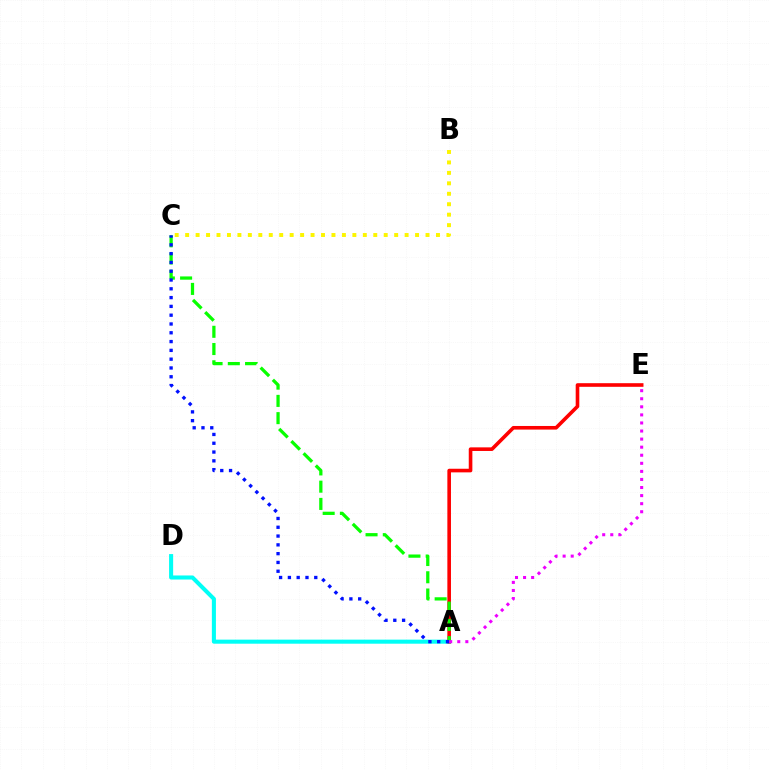{('A', 'D'): [{'color': '#00fff6', 'line_style': 'solid', 'thickness': 2.93}], ('A', 'E'): [{'color': '#ff0000', 'line_style': 'solid', 'thickness': 2.6}, {'color': '#ee00ff', 'line_style': 'dotted', 'thickness': 2.19}], ('A', 'C'): [{'color': '#08ff00', 'line_style': 'dashed', 'thickness': 2.34}, {'color': '#0010ff', 'line_style': 'dotted', 'thickness': 2.39}], ('B', 'C'): [{'color': '#fcf500', 'line_style': 'dotted', 'thickness': 2.84}]}